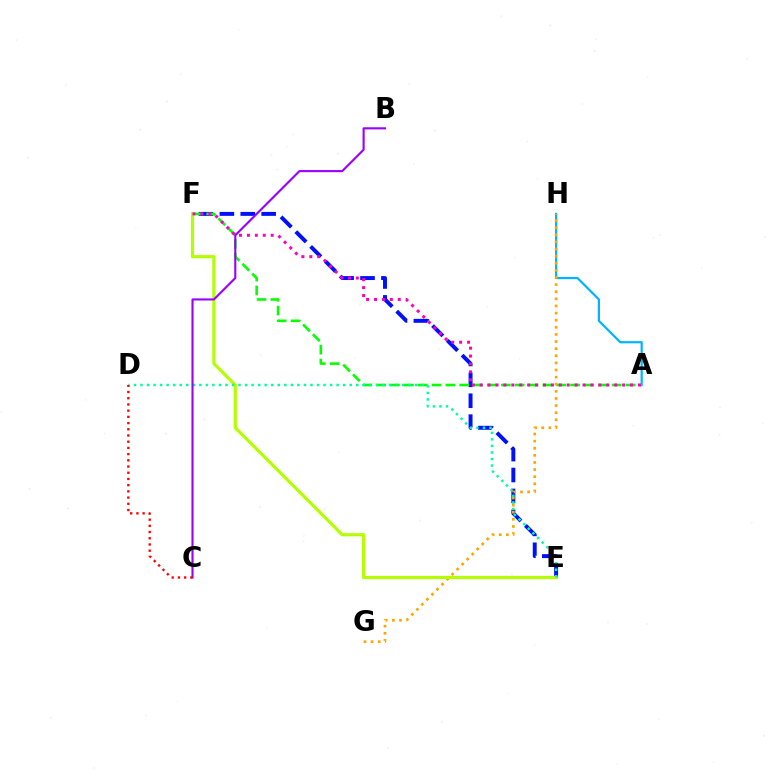{('E', 'F'): [{'color': '#0010ff', 'line_style': 'dashed', 'thickness': 2.84}, {'color': '#b3ff00', 'line_style': 'solid', 'thickness': 2.29}], ('A', 'H'): [{'color': '#00b5ff', 'line_style': 'solid', 'thickness': 1.59}], ('A', 'F'): [{'color': '#08ff00', 'line_style': 'dashed', 'thickness': 1.88}, {'color': '#ff00bd', 'line_style': 'dotted', 'thickness': 2.15}], ('G', 'H'): [{'color': '#ffa500', 'line_style': 'dotted', 'thickness': 1.93}], ('D', 'E'): [{'color': '#00ff9d', 'line_style': 'dotted', 'thickness': 1.78}], ('B', 'C'): [{'color': '#9b00ff', 'line_style': 'solid', 'thickness': 1.52}], ('C', 'D'): [{'color': '#ff0000', 'line_style': 'dotted', 'thickness': 1.69}]}